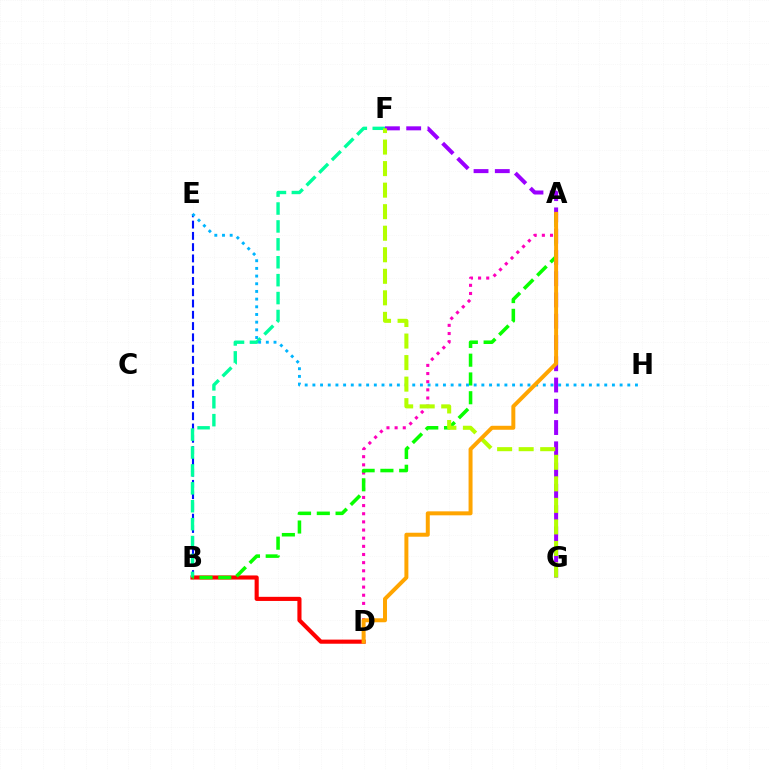{('B', 'E'): [{'color': '#0010ff', 'line_style': 'dashed', 'thickness': 1.53}], ('F', 'G'): [{'color': '#9b00ff', 'line_style': 'dashed', 'thickness': 2.89}, {'color': '#b3ff00', 'line_style': 'dashed', 'thickness': 2.93}], ('A', 'D'): [{'color': '#ff00bd', 'line_style': 'dotted', 'thickness': 2.21}, {'color': '#ffa500', 'line_style': 'solid', 'thickness': 2.86}], ('B', 'D'): [{'color': '#ff0000', 'line_style': 'solid', 'thickness': 2.96}], ('B', 'F'): [{'color': '#00ff9d', 'line_style': 'dashed', 'thickness': 2.43}], ('A', 'B'): [{'color': '#08ff00', 'line_style': 'dashed', 'thickness': 2.55}], ('E', 'H'): [{'color': '#00b5ff', 'line_style': 'dotted', 'thickness': 2.09}]}